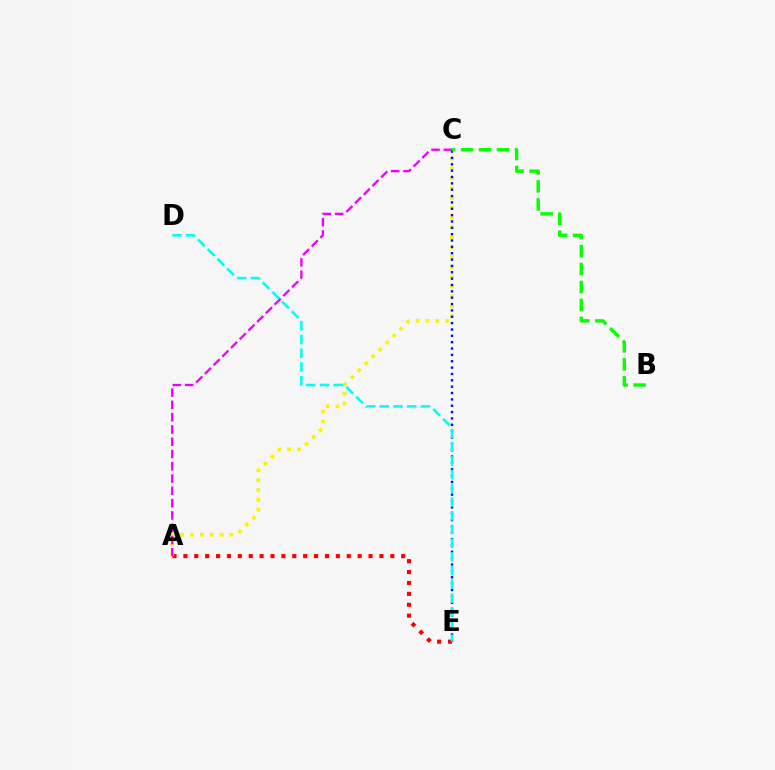{('A', 'E'): [{'color': '#ff0000', 'line_style': 'dotted', 'thickness': 2.96}], ('A', 'C'): [{'color': '#fcf500', 'line_style': 'dotted', 'thickness': 2.67}, {'color': '#ee00ff', 'line_style': 'dashed', 'thickness': 1.67}], ('C', 'E'): [{'color': '#0010ff', 'line_style': 'dotted', 'thickness': 1.73}], ('D', 'E'): [{'color': '#00fff6', 'line_style': 'dashed', 'thickness': 1.86}], ('B', 'C'): [{'color': '#08ff00', 'line_style': 'dashed', 'thickness': 2.44}]}